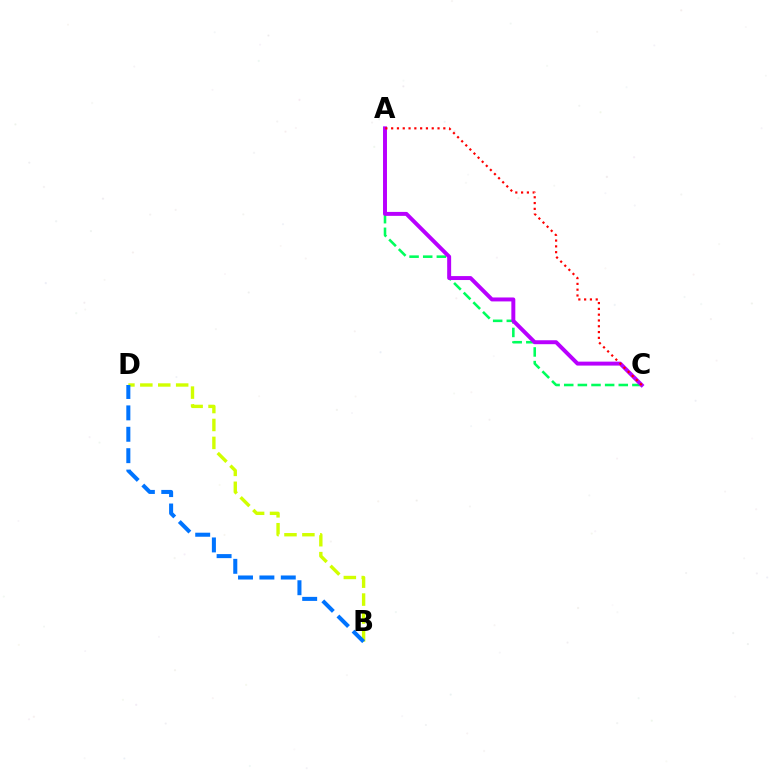{('B', 'D'): [{'color': '#d1ff00', 'line_style': 'dashed', 'thickness': 2.43}, {'color': '#0074ff', 'line_style': 'dashed', 'thickness': 2.91}], ('A', 'C'): [{'color': '#00ff5c', 'line_style': 'dashed', 'thickness': 1.85}, {'color': '#b900ff', 'line_style': 'solid', 'thickness': 2.84}, {'color': '#ff0000', 'line_style': 'dotted', 'thickness': 1.58}]}